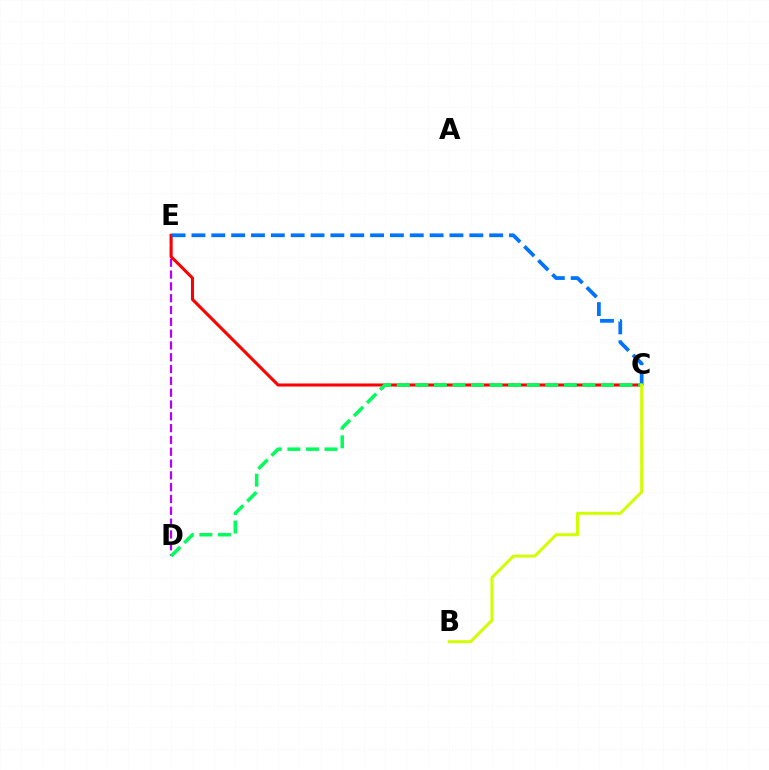{('D', 'E'): [{'color': '#b900ff', 'line_style': 'dashed', 'thickness': 1.6}], ('C', 'E'): [{'color': '#ff0000', 'line_style': 'solid', 'thickness': 2.2}, {'color': '#0074ff', 'line_style': 'dashed', 'thickness': 2.7}], ('C', 'D'): [{'color': '#00ff5c', 'line_style': 'dashed', 'thickness': 2.52}], ('B', 'C'): [{'color': '#d1ff00', 'line_style': 'solid', 'thickness': 2.16}]}